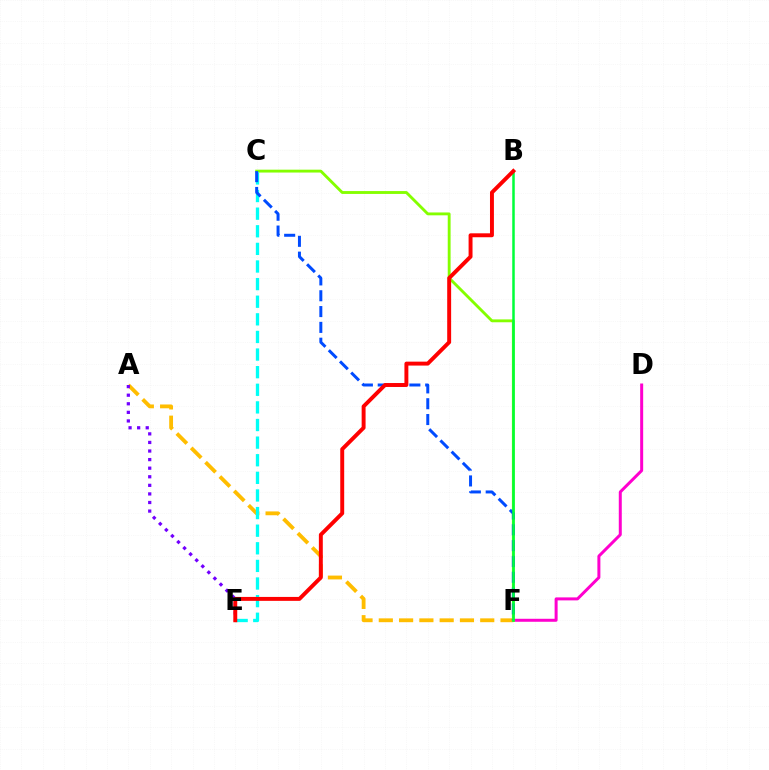{('A', 'F'): [{'color': '#ffbd00', 'line_style': 'dashed', 'thickness': 2.76}], ('D', 'F'): [{'color': '#ff00cf', 'line_style': 'solid', 'thickness': 2.16}], ('A', 'E'): [{'color': '#7200ff', 'line_style': 'dotted', 'thickness': 2.33}], ('C', 'F'): [{'color': '#84ff00', 'line_style': 'solid', 'thickness': 2.06}, {'color': '#004bff', 'line_style': 'dashed', 'thickness': 2.15}], ('C', 'E'): [{'color': '#00fff6', 'line_style': 'dashed', 'thickness': 2.39}], ('B', 'F'): [{'color': '#00ff39', 'line_style': 'solid', 'thickness': 1.81}], ('B', 'E'): [{'color': '#ff0000', 'line_style': 'solid', 'thickness': 2.83}]}